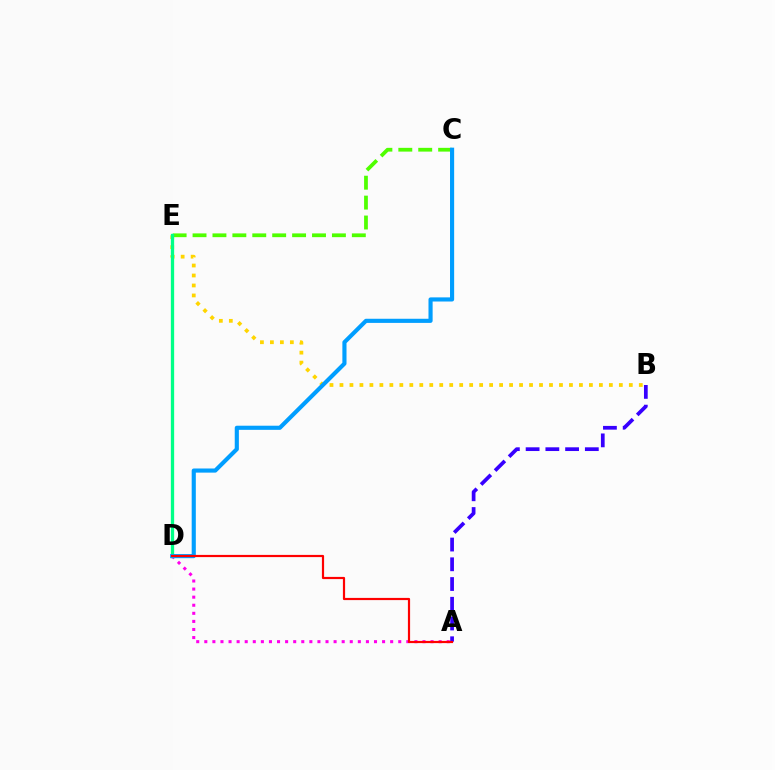{('A', 'D'): [{'color': '#ff00ed', 'line_style': 'dotted', 'thickness': 2.2}, {'color': '#ff0000', 'line_style': 'solid', 'thickness': 1.58}], ('B', 'E'): [{'color': '#ffd500', 'line_style': 'dotted', 'thickness': 2.71}], ('C', 'E'): [{'color': '#4fff00', 'line_style': 'dashed', 'thickness': 2.7}], ('A', 'B'): [{'color': '#3700ff', 'line_style': 'dashed', 'thickness': 2.68}], ('D', 'E'): [{'color': '#00ff86', 'line_style': 'solid', 'thickness': 2.37}], ('C', 'D'): [{'color': '#009eff', 'line_style': 'solid', 'thickness': 2.98}]}